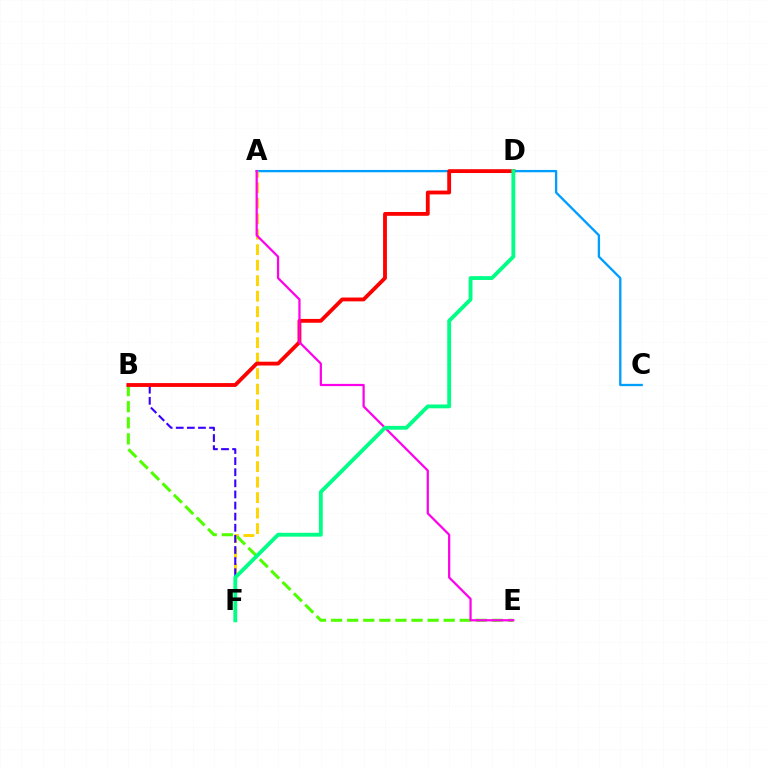{('A', 'C'): [{'color': '#009eff', 'line_style': 'solid', 'thickness': 1.67}], ('A', 'F'): [{'color': '#ffd500', 'line_style': 'dashed', 'thickness': 2.11}], ('B', 'F'): [{'color': '#3700ff', 'line_style': 'dashed', 'thickness': 1.51}], ('B', 'E'): [{'color': '#4fff00', 'line_style': 'dashed', 'thickness': 2.18}], ('B', 'D'): [{'color': '#ff0000', 'line_style': 'solid', 'thickness': 2.75}], ('A', 'E'): [{'color': '#ff00ed', 'line_style': 'solid', 'thickness': 1.61}], ('D', 'F'): [{'color': '#00ff86', 'line_style': 'solid', 'thickness': 2.77}]}